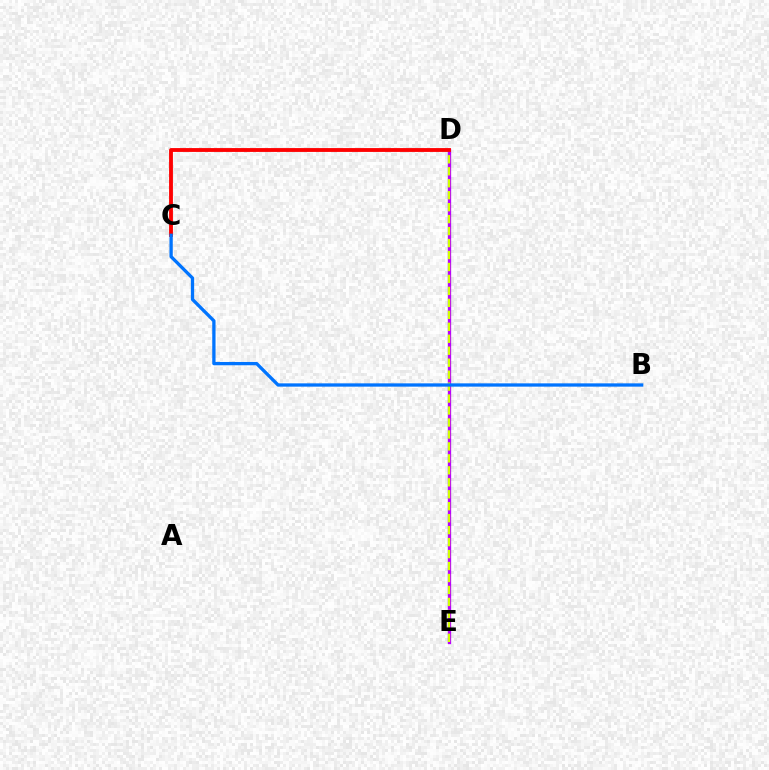{('D', 'E'): [{'color': '#00ff5c', 'line_style': 'solid', 'thickness': 1.5}, {'color': '#b900ff', 'line_style': 'solid', 'thickness': 2.38}, {'color': '#d1ff00', 'line_style': 'dashed', 'thickness': 1.63}], ('C', 'D'): [{'color': '#ff0000', 'line_style': 'solid', 'thickness': 2.77}], ('B', 'C'): [{'color': '#0074ff', 'line_style': 'solid', 'thickness': 2.37}]}